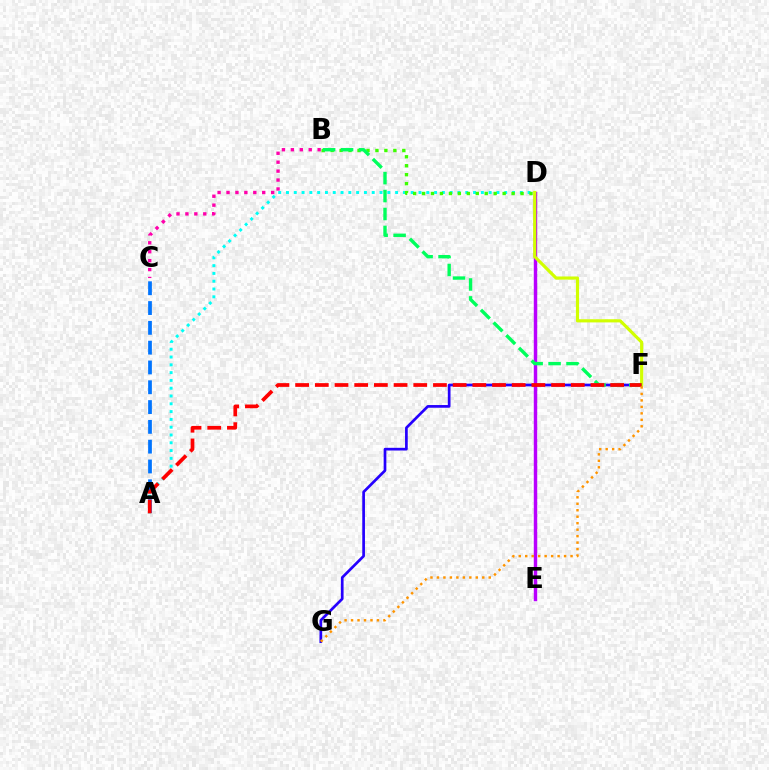{('B', 'C'): [{'color': '#ff00ac', 'line_style': 'dotted', 'thickness': 2.43}], ('A', 'D'): [{'color': '#00fff6', 'line_style': 'dotted', 'thickness': 2.12}], ('A', 'C'): [{'color': '#0074ff', 'line_style': 'dashed', 'thickness': 2.69}], ('D', 'E'): [{'color': '#b900ff', 'line_style': 'solid', 'thickness': 2.48}], ('F', 'G'): [{'color': '#2500ff', 'line_style': 'solid', 'thickness': 1.94}, {'color': '#ff9400', 'line_style': 'dotted', 'thickness': 1.76}], ('B', 'D'): [{'color': '#3dff00', 'line_style': 'dotted', 'thickness': 2.43}], ('D', 'F'): [{'color': '#d1ff00', 'line_style': 'solid', 'thickness': 2.28}], ('B', 'F'): [{'color': '#00ff5c', 'line_style': 'dashed', 'thickness': 2.44}], ('A', 'F'): [{'color': '#ff0000', 'line_style': 'dashed', 'thickness': 2.67}]}